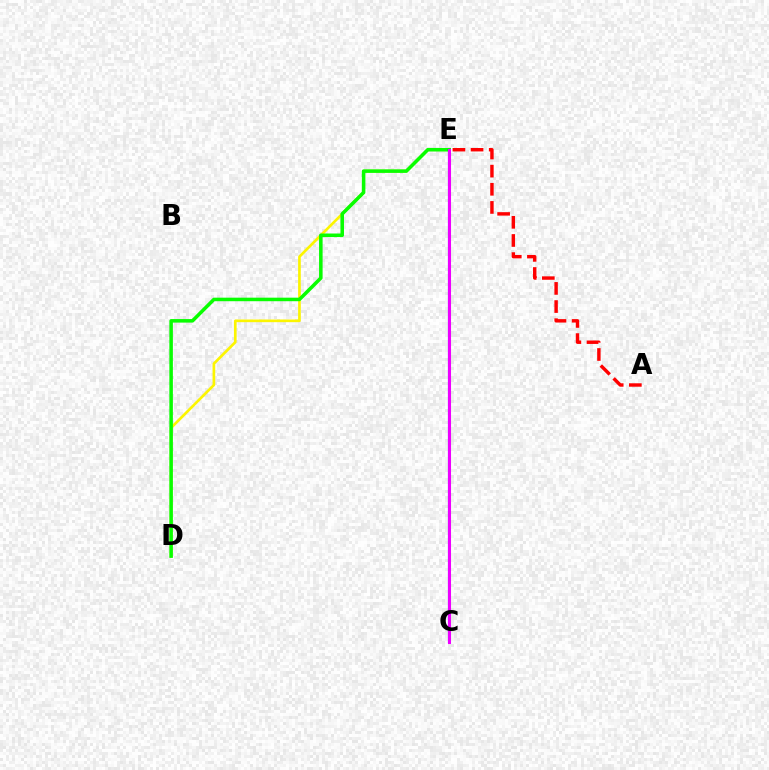{('D', 'E'): [{'color': '#fcf500', 'line_style': 'solid', 'thickness': 1.92}, {'color': '#08ff00', 'line_style': 'solid', 'thickness': 2.55}], ('A', 'E'): [{'color': '#ff0000', 'line_style': 'dashed', 'thickness': 2.46}], ('C', 'E'): [{'color': '#00fff6', 'line_style': 'dashed', 'thickness': 1.8}, {'color': '#0010ff', 'line_style': 'solid', 'thickness': 1.53}, {'color': '#ee00ff', 'line_style': 'solid', 'thickness': 2.2}]}